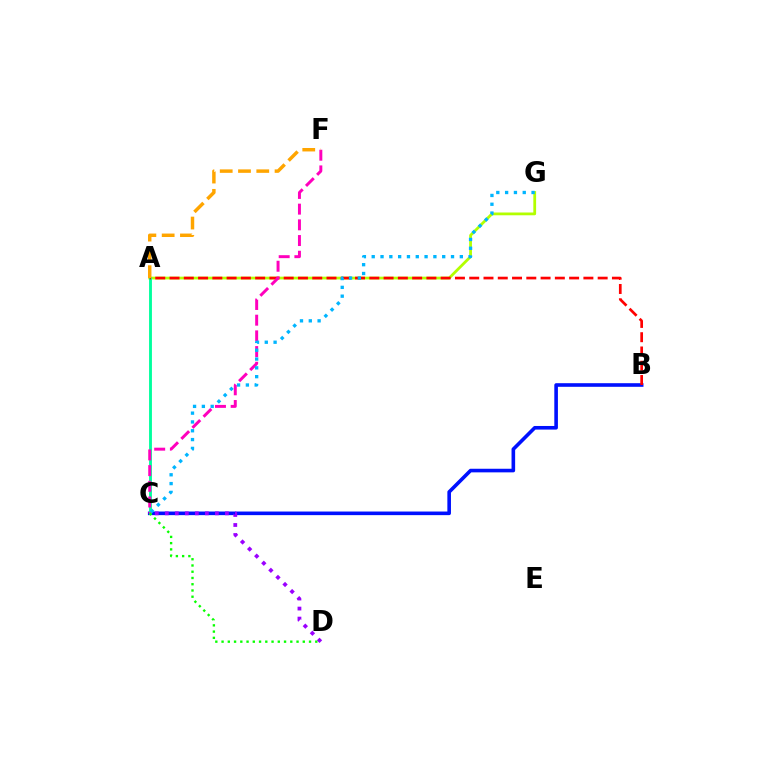{('A', 'G'): [{'color': '#b3ff00', 'line_style': 'solid', 'thickness': 2.0}], ('B', 'C'): [{'color': '#0010ff', 'line_style': 'solid', 'thickness': 2.6}], ('A', 'C'): [{'color': '#00ff9d', 'line_style': 'solid', 'thickness': 2.06}], ('C', 'D'): [{'color': '#9b00ff', 'line_style': 'dotted', 'thickness': 2.72}, {'color': '#08ff00', 'line_style': 'dotted', 'thickness': 1.7}], ('A', 'B'): [{'color': '#ff0000', 'line_style': 'dashed', 'thickness': 1.94}], ('C', 'F'): [{'color': '#ff00bd', 'line_style': 'dashed', 'thickness': 2.13}], ('C', 'G'): [{'color': '#00b5ff', 'line_style': 'dotted', 'thickness': 2.39}], ('A', 'F'): [{'color': '#ffa500', 'line_style': 'dashed', 'thickness': 2.48}]}